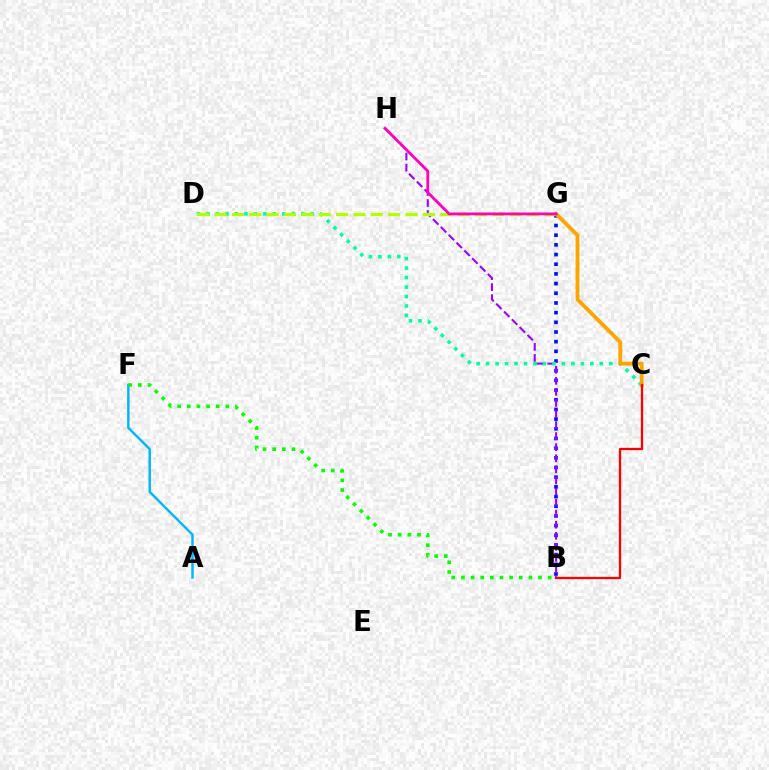{('B', 'G'): [{'color': '#0010ff', 'line_style': 'dotted', 'thickness': 2.63}], ('B', 'H'): [{'color': '#9b00ff', 'line_style': 'dashed', 'thickness': 1.5}], ('A', 'F'): [{'color': '#00b5ff', 'line_style': 'solid', 'thickness': 1.75}], ('C', 'D'): [{'color': '#00ff9d', 'line_style': 'dotted', 'thickness': 2.58}], ('D', 'G'): [{'color': '#b3ff00', 'line_style': 'dashed', 'thickness': 2.36}], ('C', 'G'): [{'color': '#ffa500', 'line_style': 'solid', 'thickness': 2.78}], ('B', 'F'): [{'color': '#08ff00', 'line_style': 'dotted', 'thickness': 2.62}], ('B', 'C'): [{'color': '#ff0000', 'line_style': 'solid', 'thickness': 1.66}], ('G', 'H'): [{'color': '#ff00bd', 'line_style': 'solid', 'thickness': 2.02}]}